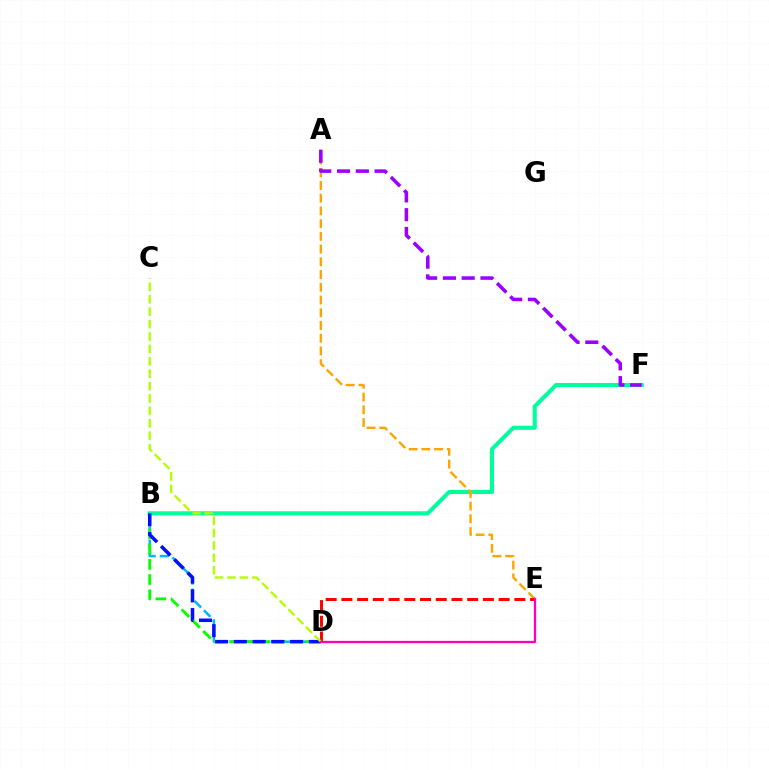{('B', 'D'): [{'color': '#00b5ff', 'line_style': 'dashed', 'thickness': 1.79}, {'color': '#08ff00', 'line_style': 'dashed', 'thickness': 2.07}, {'color': '#0010ff', 'line_style': 'dashed', 'thickness': 2.55}], ('B', 'F'): [{'color': '#00ff9d', 'line_style': 'solid', 'thickness': 2.95}], ('A', 'E'): [{'color': '#ffa500', 'line_style': 'dashed', 'thickness': 1.73}], ('A', 'F'): [{'color': '#9b00ff', 'line_style': 'dashed', 'thickness': 2.55}], ('D', 'E'): [{'color': '#ff0000', 'line_style': 'dashed', 'thickness': 2.14}, {'color': '#ff00bd', 'line_style': 'solid', 'thickness': 1.65}], ('C', 'D'): [{'color': '#b3ff00', 'line_style': 'dashed', 'thickness': 1.68}]}